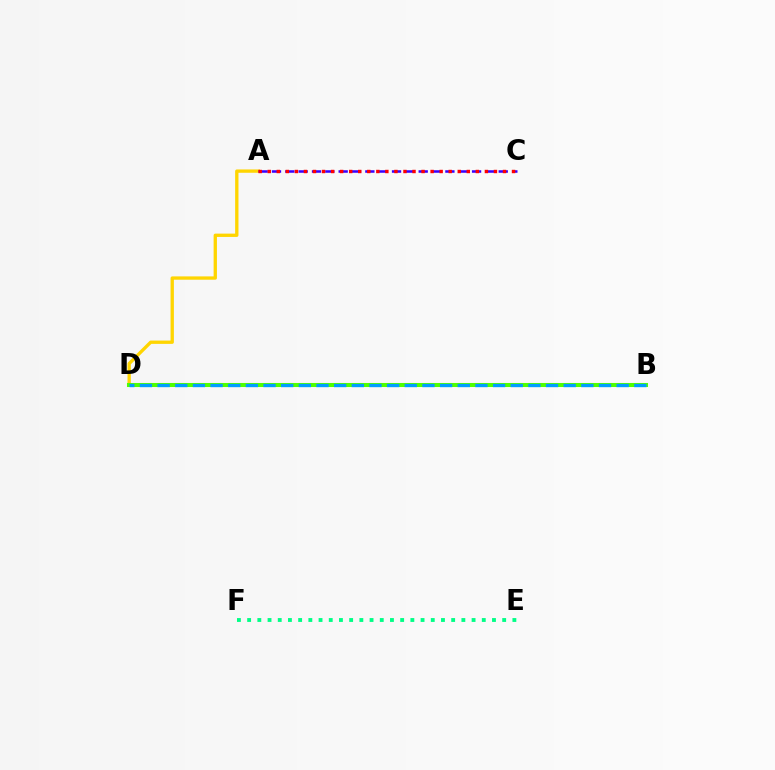{('B', 'D'): [{'color': '#ff00ed', 'line_style': 'dotted', 'thickness': 2.65}, {'color': '#4fff00', 'line_style': 'solid', 'thickness': 2.92}, {'color': '#009eff', 'line_style': 'dashed', 'thickness': 2.4}], ('A', 'D'): [{'color': '#ffd500', 'line_style': 'solid', 'thickness': 2.39}], ('A', 'C'): [{'color': '#3700ff', 'line_style': 'dashed', 'thickness': 1.81}, {'color': '#ff0000', 'line_style': 'dotted', 'thickness': 2.46}], ('E', 'F'): [{'color': '#00ff86', 'line_style': 'dotted', 'thickness': 2.77}]}